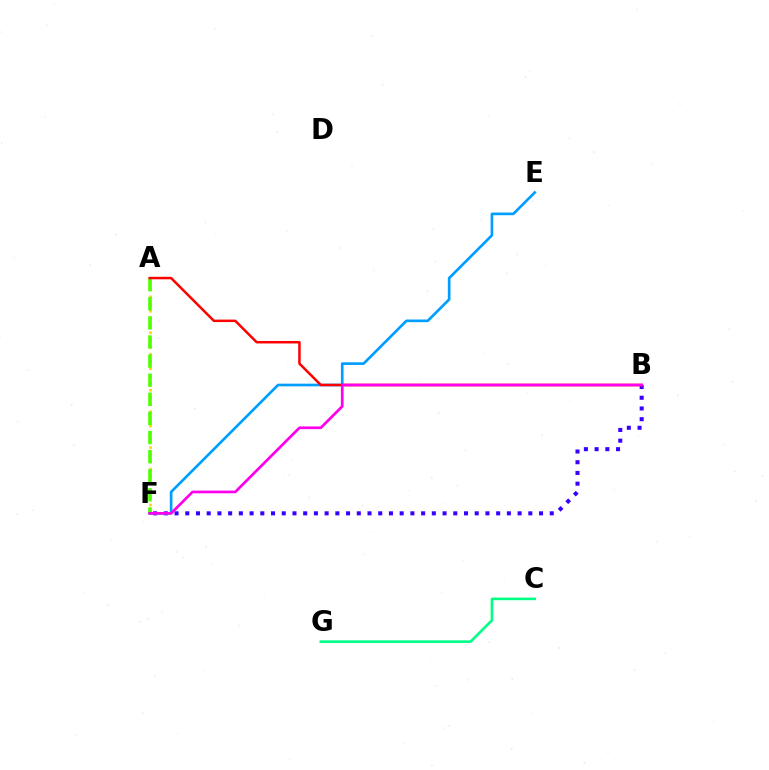{('A', 'F'): [{'color': '#ffd500', 'line_style': 'dotted', 'thickness': 1.95}, {'color': '#4fff00', 'line_style': 'dashed', 'thickness': 2.6}], ('C', 'G'): [{'color': '#00ff86', 'line_style': 'solid', 'thickness': 1.89}], ('B', 'F'): [{'color': '#3700ff', 'line_style': 'dotted', 'thickness': 2.91}, {'color': '#ff00ed', 'line_style': 'solid', 'thickness': 1.95}], ('E', 'F'): [{'color': '#009eff', 'line_style': 'solid', 'thickness': 1.92}], ('A', 'B'): [{'color': '#ff0000', 'line_style': 'solid', 'thickness': 1.79}]}